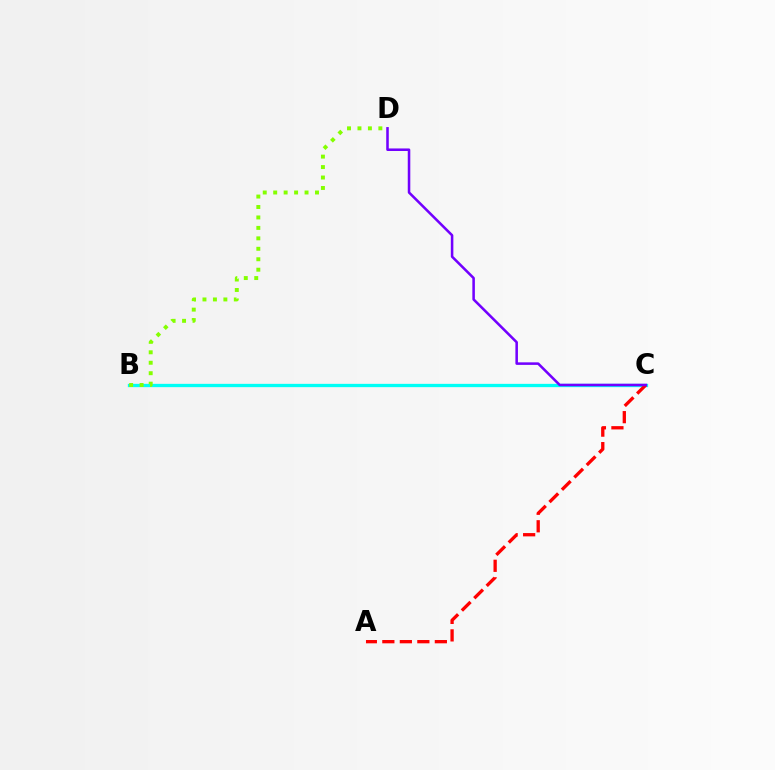{('B', 'C'): [{'color': '#00fff6', 'line_style': 'solid', 'thickness': 2.38}], ('A', 'C'): [{'color': '#ff0000', 'line_style': 'dashed', 'thickness': 2.38}], ('B', 'D'): [{'color': '#84ff00', 'line_style': 'dotted', 'thickness': 2.84}], ('C', 'D'): [{'color': '#7200ff', 'line_style': 'solid', 'thickness': 1.83}]}